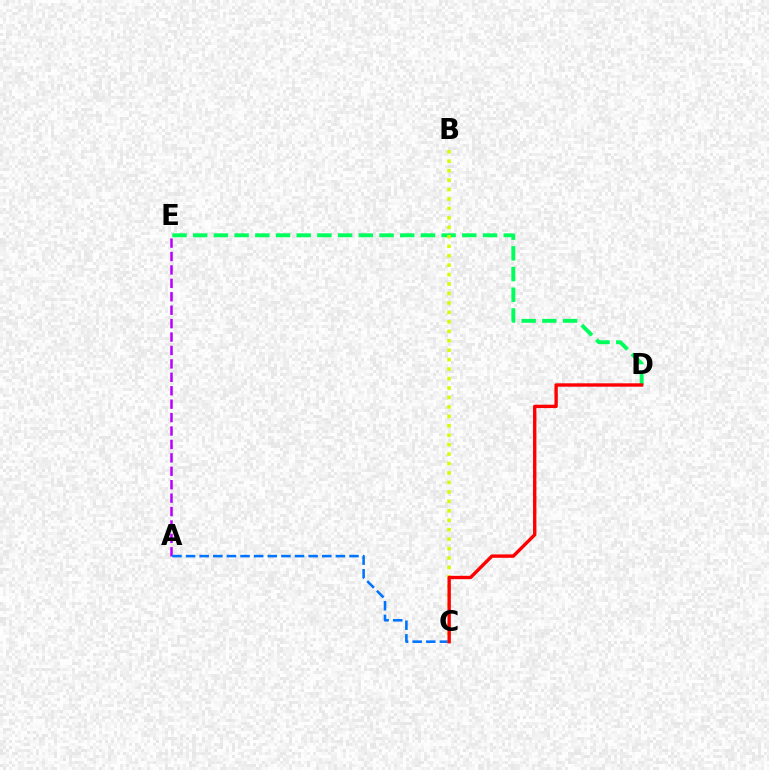{('A', 'E'): [{'color': '#b900ff', 'line_style': 'dashed', 'thickness': 1.82}], ('A', 'C'): [{'color': '#0074ff', 'line_style': 'dashed', 'thickness': 1.85}], ('D', 'E'): [{'color': '#00ff5c', 'line_style': 'dashed', 'thickness': 2.81}], ('B', 'C'): [{'color': '#d1ff00', 'line_style': 'dotted', 'thickness': 2.57}], ('C', 'D'): [{'color': '#ff0000', 'line_style': 'solid', 'thickness': 2.43}]}